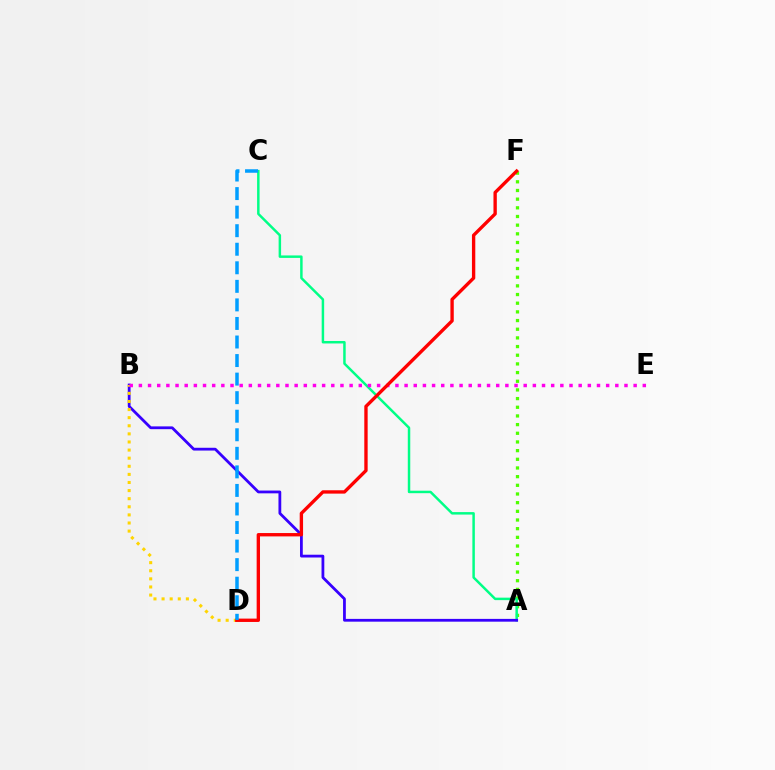{('A', 'F'): [{'color': '#4fff00', 'line_style': 'dotted', 'thickness': 2.36}], ('A', 'C'): [{'color': '#00ff86', 'line_style': 'solid', 'thickness': 1.78}], ('A', 'B'): [{'color': '#3700ff', 'line_style': 'solid', 'thickness': 2.01}], ('B', 'D'): [{'color': '#ffd500', 'line_style': 'dotted', 'thickness': 2.2}], ('B', 'E'): [{'color': '#ff00ed', 'line_style': 'dotted', 'thickness': 2.49}], ('D', 'F'): [{'color': '#ff0000', 'line_style': 'solid', 'thickness': 2.41}], ('C', 'D'): [{'color': '#009eff', 'line_style': 'dashed', 'thickness': 2.52}]}